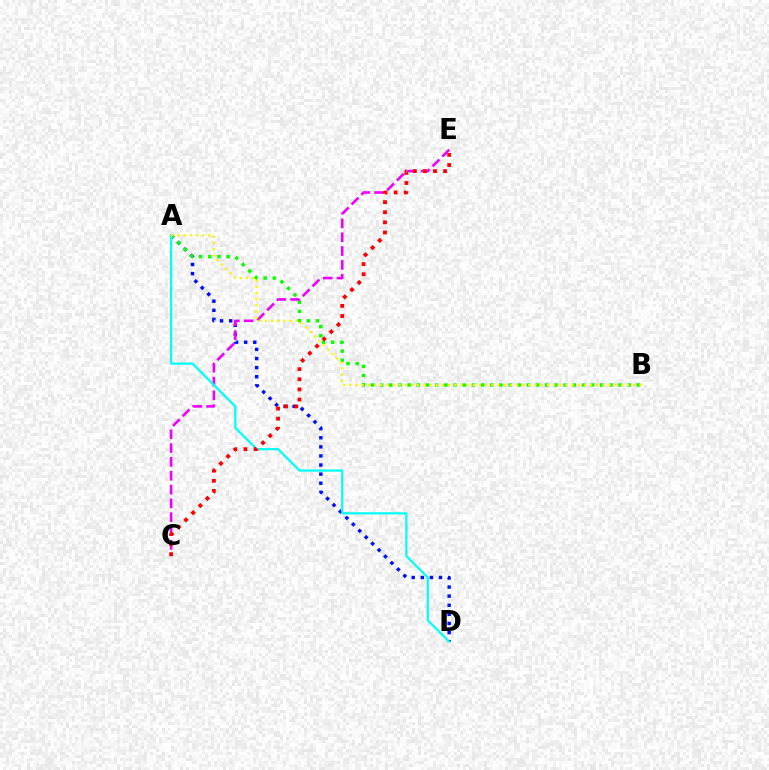{('A', 'D'): [{'color': '#0010ff', 'line_style': 'dotted', 'thickness': 2.47}, {'color': '#00fff6', 'line_style': 'solid', 'thickness': 1.59}], ('A', 'B'): [{'color': '#08ff00', 'line_style': 'dotted', 'thickness': 2.49}, {'color': '#fcf500', 'line_style': 'dotted', 'thickness': 1.68}], ('C', 'E'): [{'color': '#ee00ff', 'line_style': 'dashed', 'thickness': 1.88}, {'color': '#ff0000', 'line_style': 'dotted', 'thickness': 2.75}]}